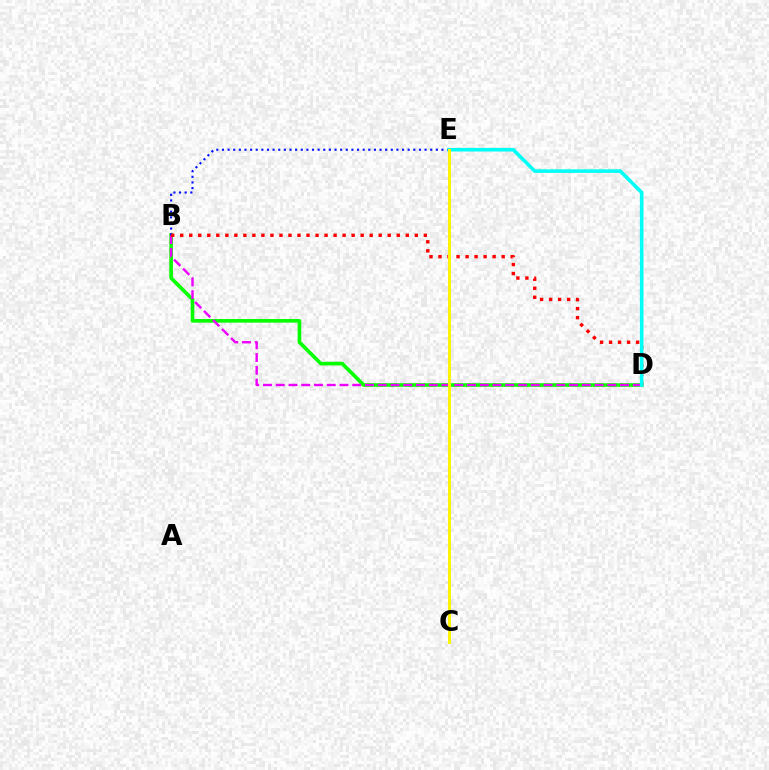{('B', 'D'): [{'color': '#08ff00', 'line_style': 'solid', 'thickness': 2.61}, {'color': '#ee00ff', 'line_style': 'dashed', 'thickness': 1.73}, {'color': '#ff0000', 'line_style': 'dotted', 'thickness': 2.45}], ('B', 'E'): [{'color': '#0010ff', 'line_style': 'dotted', 'thickness': 1.53}], ('D', 'E'): [{'color': '#00fff6', 'line_style': 'solid', 'thickness': 2.58}], ('C', 'E'): [{'color': '#fcf500', 'line_style': 'solid', 'thickness': 2.13}]}